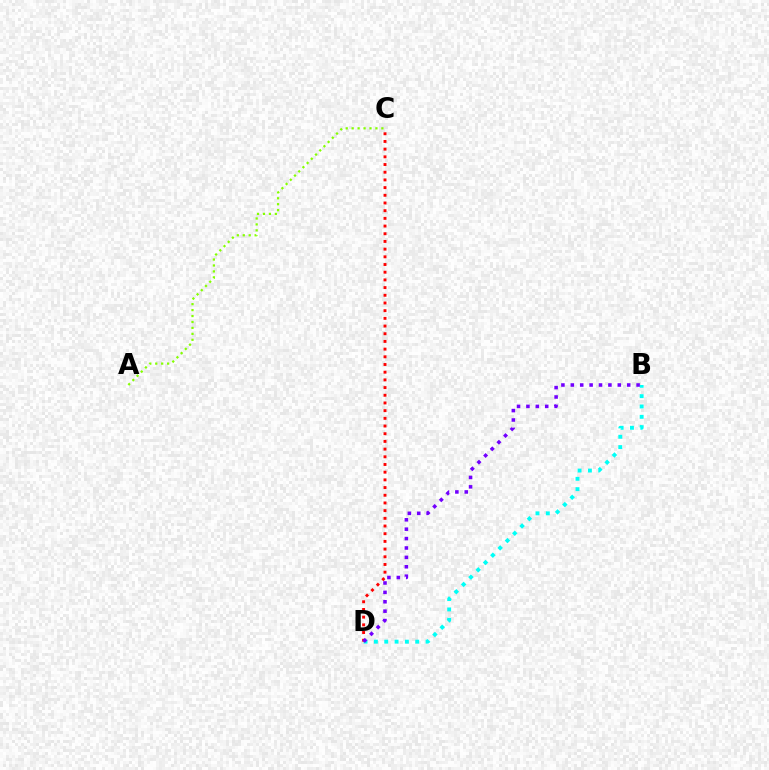{('B', 'D'): [{'color': '#00fff6', 'line_style': 'dotted', 'thickness': 2.81}, {'color': '#7200ff', 'line_style': 'dotted', 'thickness': 2.55}], ('C', 'D'): [{'color': '#ff0000', 'line_style': 'dotted', 'thickness': 2.09}], ('A', 'C'): [{'color': '#84ff00', 'line_style': 'dotted', 'thickness': 1.61}]}